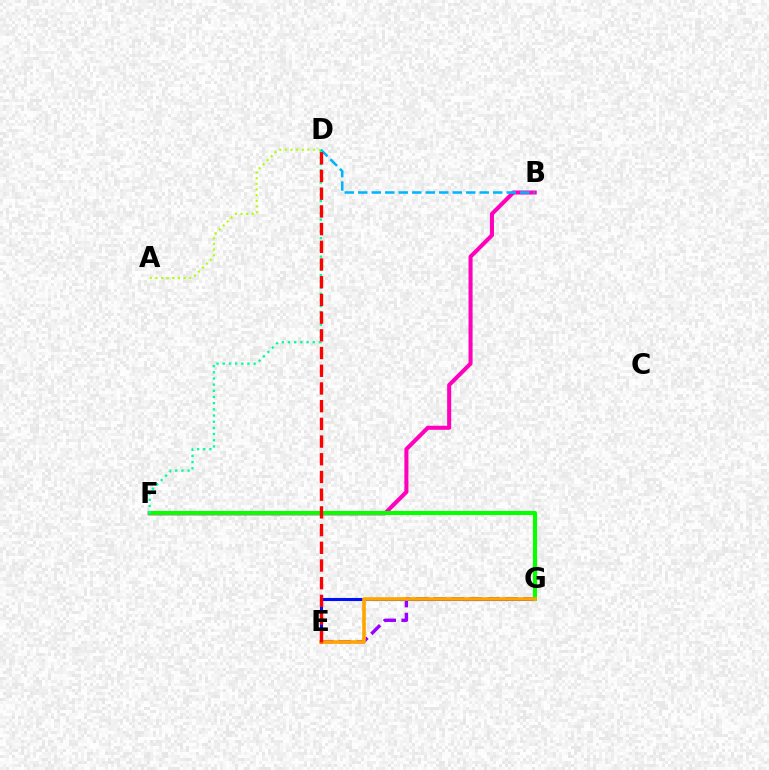{('A', 'D'): [{'color': '#b3ff00', 'line_style': 'dotted', 'thickness': 1.53}], ('E', 'G'): [{'color': '#9b00ff', 'line_style': 'dashed', 'thickness': 2.43}, {'color': '#0010ff', 'line_style': 'solid', 'thickness': 2.21}, {'color': '#ffa500', 'line_style': 'solid', 'thickness': 2.61}], ('B', 'F'): [{'color': '#ff00bd', 'line_style': 'solid', 'thickness': 2.92}], ('B', 'D'): [{'color': '#00b5ff', 'line_style': 'dashed', 'thickness': 1.83}], ('F', 'G'): [{'color': '#08ff00', 'line_style': 'solid', 'thickness': 2.96}], ('D', 'F'): [{'color': '#00ff9d', 'line_style': 'dotted', 'thickness': 1.68}], ('D', 'E'): [{'color': '#ff0000', 'line_style': 'dashed', 'thickness': 2.41}]}